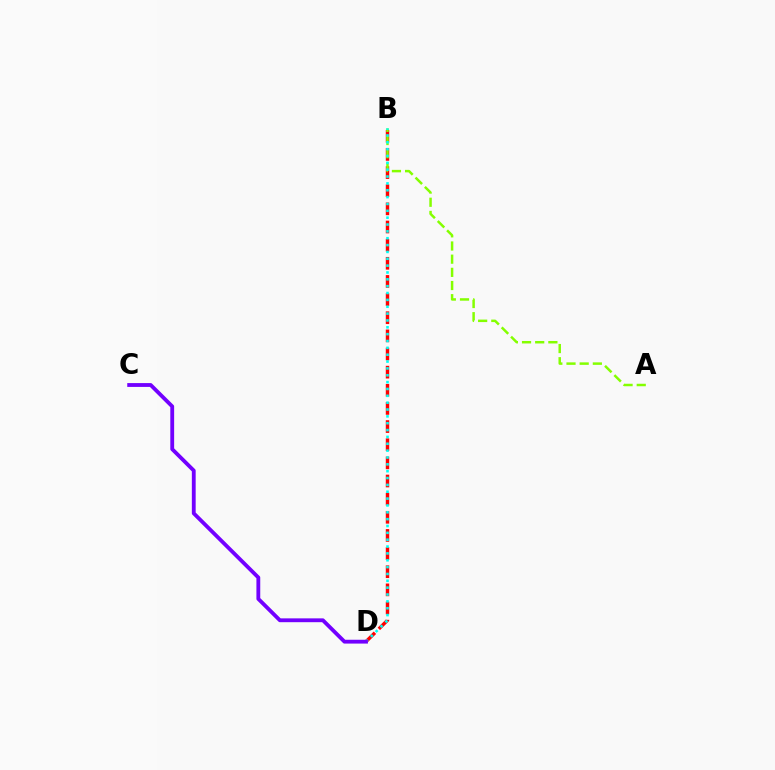{('B', 'D'): [{'color': '#ff0000', 'line_style': 'dashed', 'thickness': 2.46}, {'color': '#00fff6', 'line_style': 'dotted', 'thickness': 1.86}], ('A', 'B'): [{'color': '#84ff00', 'line_style': 'dashed', 'thickness': 1.79}], ('C', 'D'): [{'color': '#7200ff', 'line_style': 'solid', 'thickness': 2.75}]}